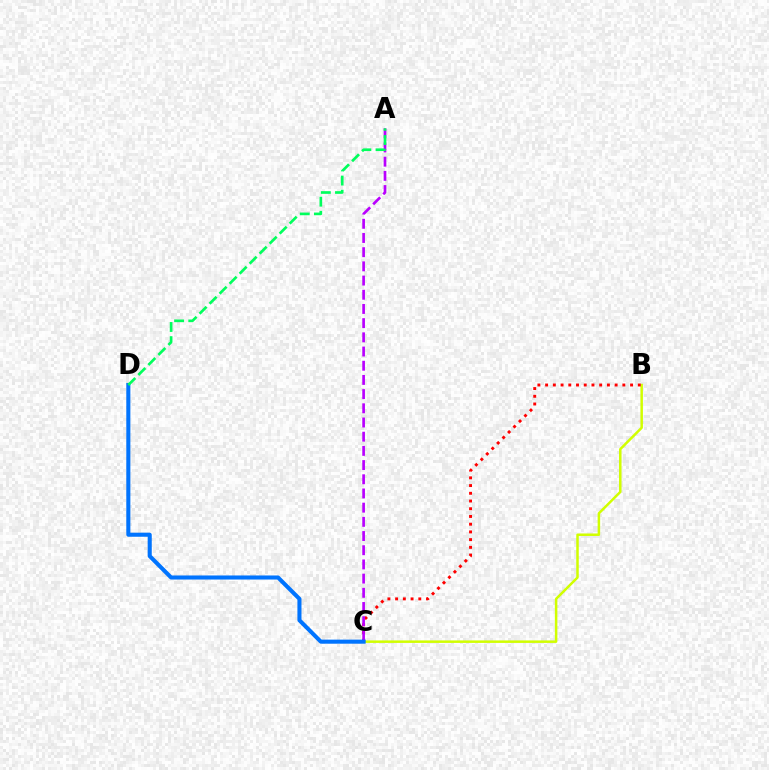{('B', 'C'): [{'color': '#d1ff00', 'line_style': 'solid', 'thickness': 1.8}, {'color': '#ff0000', 'line_style': 'dotted', 'thickness': 2.1}], ('A', 'C'): [{'color': '#b900ff', 'line_style': 'dashed', 'thickness': 1.93}], ('C', 'D'): [{'color': '#0074ff', 'line_style': 'solid', 'thickness': 2.93}], ('A', 'D'): [{'color': '#00ff5c', 'line_style': 'dashed', 'thickness': 1.92}]}